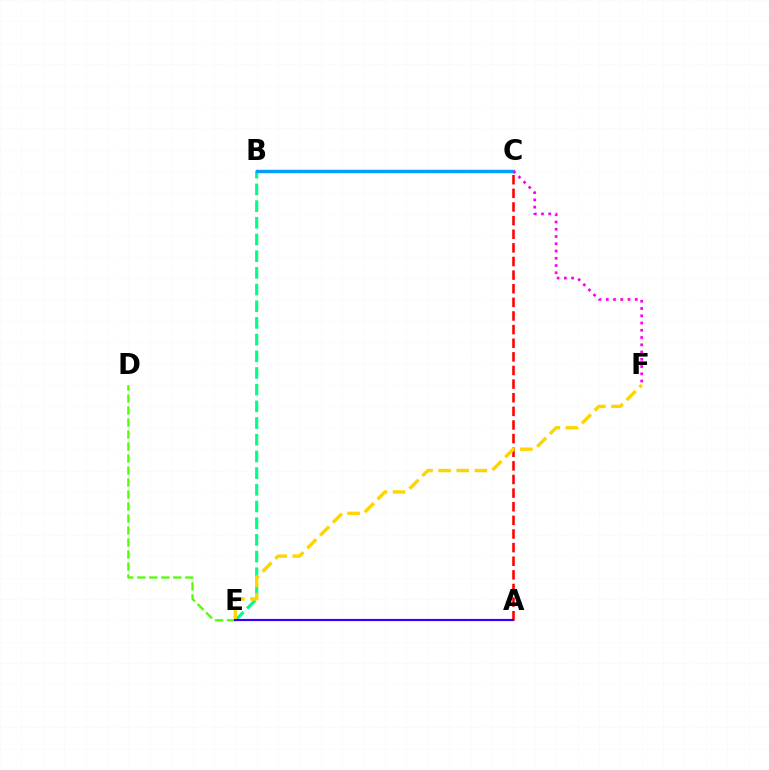{('B', 'E'): [{'color': '#00ff86', 'line_style': 'dashed', 'thickness': 2.27}], ('A', 'C'): [{'color': '#ff0000', 'line_style': 'dashed', 'thickness': 1.85}], ('D', 'E'): [{'color': '#4fff00', 'line_style': 'dashed', 'thickness': 1.63}], ('B', 'C'): [{'color': '#009eff', 'line_style': 'solid', 'thickness': 2.46}], ('E', 'F'): [{'color': '#ffd500', 'line_style': 'dashed', 'thickness': 2.46}], ('A', 'E'): [{'color': '#3700ff', 'line_style': 'solid', 'thickness': 1.56}], ('C', 'F'): [{'color': '#ff00ed', 'line_style': 'dotted', 'thickness': 1.97}]}